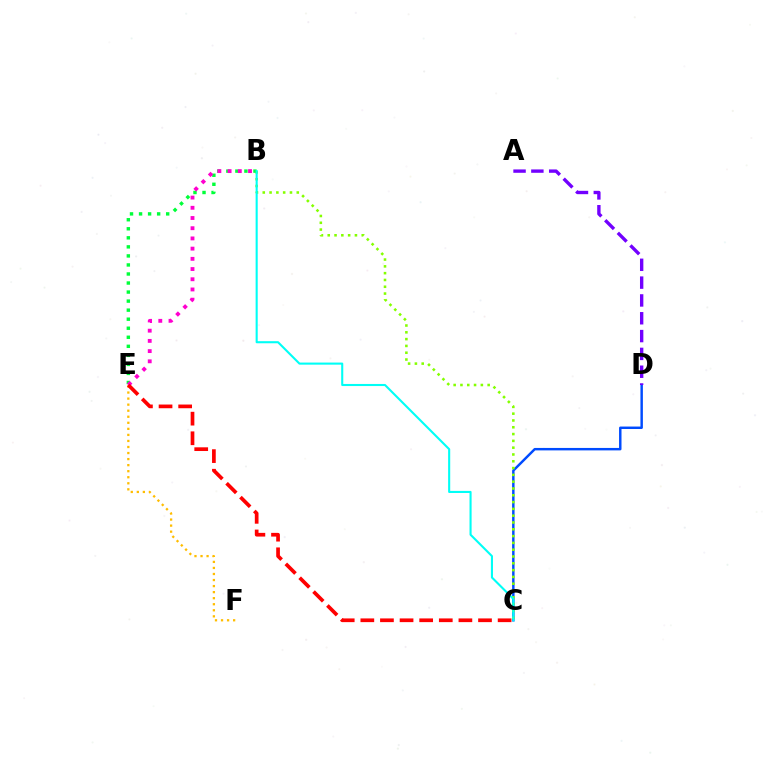{('C', 'D'): [{'color': '#004bff', 'line_style': 'solid', 'thickness': 1.77}], ('A', 'D'): [{'color': '#7200ff', 'line_style': 'dashed', 'thickness': 2.42}], ('B', 'C'): [{'color': '#84ff00', 'line_style': 'dotted', 'thickness': 1.85}, {'color': '#00fff6', 'line_style': 'solid', 'thickness': 1.51}], ('E', 'F'): [{'color': '#ffbd00', 'line_style': 'dotted', 'thickness': 1.64}], ('B', 'E'): [{'color': '#00ff39', 'line_style': 'dotted', 'thickness': 2.46}, {'color': '#ff00cf', 'line_style': 'dotted', 'thickness': 2.77}], ('C', 'E'): [{'color': '#ff0000', 'line_style': 'dashed', 'thickness': 2.66}]}